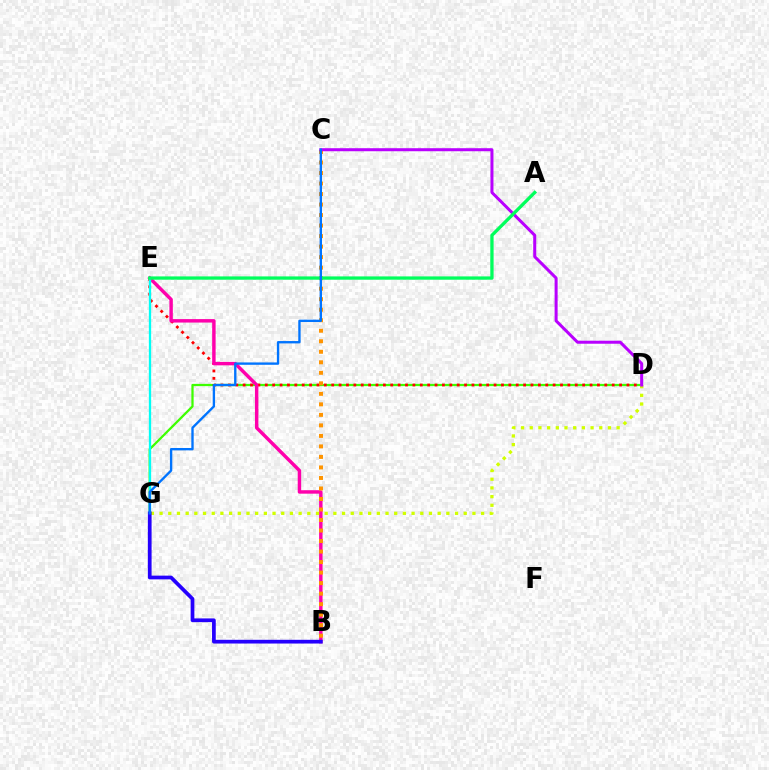{('D', 'G'): [{'color': '#3dff00', 'line_style': 'solid', 'thickness': 1.62}, {'color': '#d1ff00', 'line_style': 'dotted', 'thickness': 2.36}], ('D', 'E'): [{'color': '#ff0000', 'line_style': 'dotted', 'thickness': 2.01}], ('B', 'E'): [{'color': '#ff00ac', 'line_style': 'solid', 'thickness': 2.48}], ('E', 'G'): [{'color': '#00fff6', 'line_style': 'solid', 'thickness': 1.65}], ('B', 'C'): [{'color': '#ff9400', 'line_style': 'dotted', 'thickness': 2.86}], ('B', 'G'): [{'color': '#2500ff', 'line_style': 'solid', 'thickness': 2.68}], ('C', 'D'): [{'color': '#b900ff', 'line_style': 'solid', 'thickness': 2.17}], ('A', 'E'): [{'color': '#00ff5c', 'line_style': 'solid', 'thickness': 2.38}], ('C', 'G'): [{'color': '#0074ff', 'line_style': 'solid', 'thickness': 1.7}]}